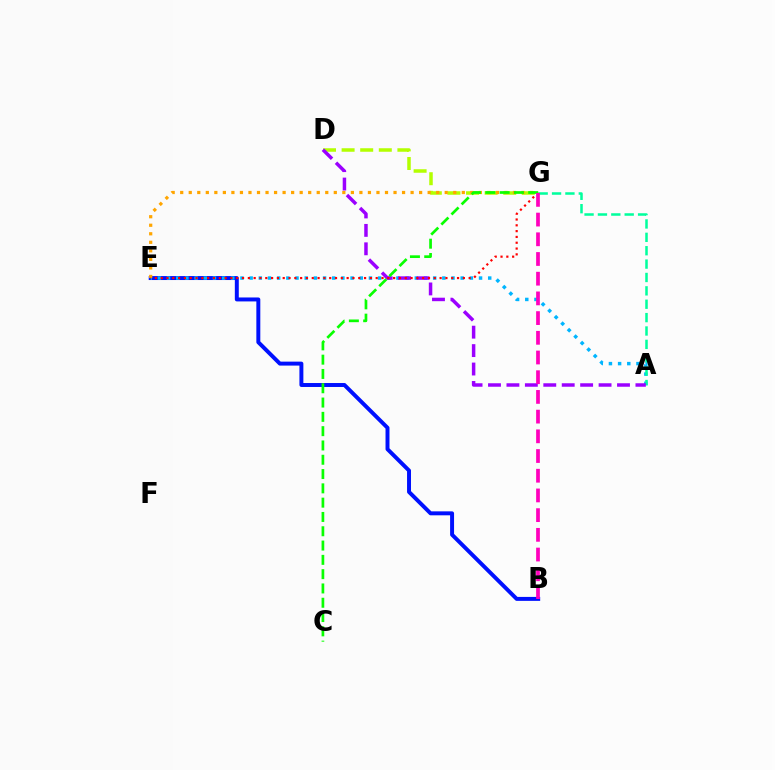{('D', 'G'): [{'color': '#b3ff00', 'line_style': 'dashed', 'thickness': 2.53}], ('B', 'E'): [{'color': '#0010ff', 'line_style': 'solid', 'thickness': 2.85}], ('A', 'E'): [{'color': '#00b5ff', 'line_style': 'dotted', 'thickness': 2.49}], ('A', 'G'): [{'color': '#00ff9d', 'line_style': 'dashed', 'thickness': 1.82}], ('E', 'G'): [{'color': '#ffa500', 'line_style': 'dotted', 'thickness': 2.32}, {'color': '#ff0000', 'line_style': 'dotted', 'thickness': 1.58}], ('A', 'D'): [{'color': '#9b00ff', 'line_style': 'dashed', 'thickness': 2.5}], ('C', 'G'): [{'color': '#08ff00', 'line_style': 'dashed', 'thickness': 1.94}], ('B', 'G'): [{'color': '#ff00bd', 'line_style': 'dashed', 'thickness': 2.68}]}